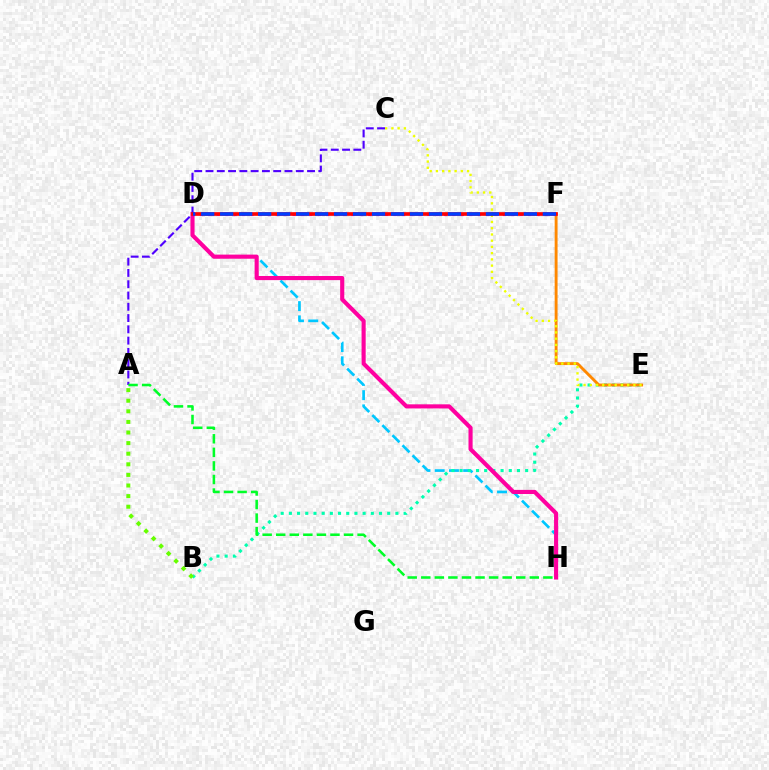{('D', 'H'): [{'color': '#00c7ff', 'line_style': 'dashed', 'thickness': 1.93}, {'color': '#ff00a0', 'line_style': 'solid', 'thickness': 2.97}], ('B', 'E'): [{'color': '#00ffaf', 'line_style': 'dotted', 'thickness': 2.23}], ('E', 'F'): [{'color': '#ff8800', 'line_style': 'solid', 'thickness': 2.08}], ('C', 'E'): [{'color': '#eeff00', 'line_style': 'dotted', 'thickness': 1.69}], ('D', 'F'): [{'color': '#d600ff', 'line_style': 'dotted', 'thickness': 2.29}, {'color': '#ff0000', 'line_style': 'solid', 'thickness': 2.64}, {'color': '#003fff', 'line_style': 'dashed', 'thickness': 2.58}], ('A', 'B'): [{'color': '#66ff00', 'line_style': 'dotted', 'thickness': 2.88}], ('A', 'C'): [{'color': '#4f00ff', 'line_style': 'dashed', 'thickness': 1.53}], ('A', 'H'): [{'color': '#00ff27', 'line_style': 'dashed', 'thickness': 1.84}]}